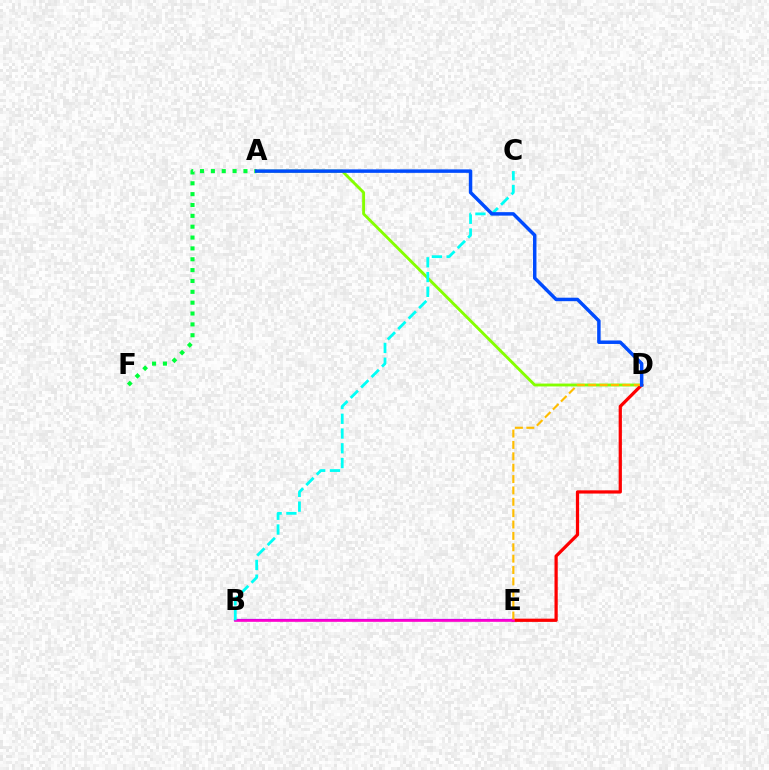{('A', 'D'): [{'color': '#84ff00', 'line_style': 'solid', 'thickness': 2.07}, {'color': '#004bff', 'line_style': 'solid', 'thickness': 2.5}], ('D', 'E'): [{'color': '#ff0000', 'line_style': 'solid', 'thickness': 2.33}, {'color': '#ffbd00', 'line_style': 'dashed', 'thickness': 1.55}], ('B', 'E'): [{'color': '#7200ff', 'line_style': 'solid', 'thickness': 1.59}, {'color': '#ff00cf', 'line_style': 'solid', 'thickness': 1.87}], ('A', 'F'): [{'color': '#00ff39', 'line_style': 'dotted', 'thickness': 2.95}], ('B', 'C'): [{'color': '#00fff6', 'line_style': 'dashed', 'thickness': 2.01}]}